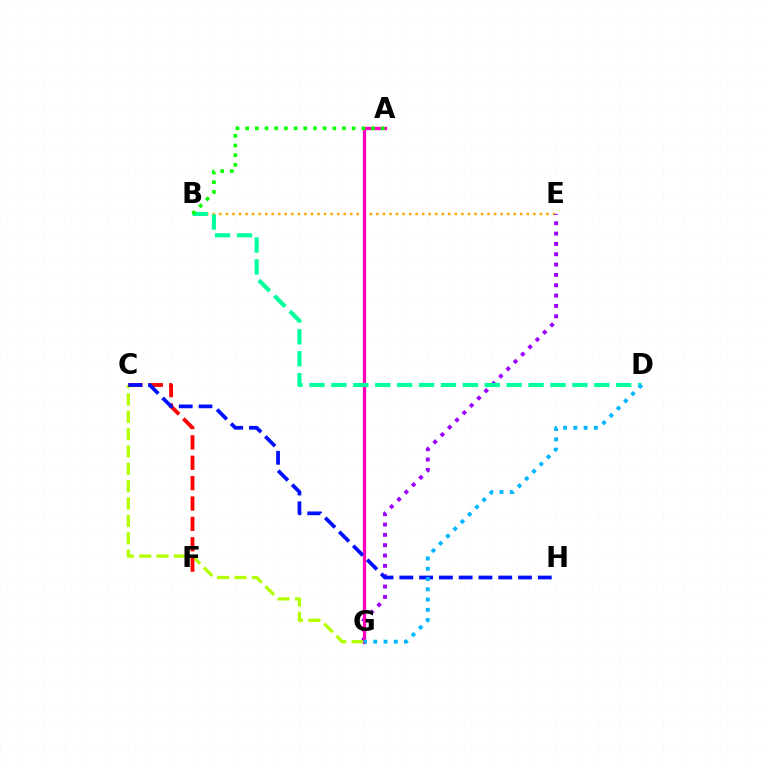{('B', 'E'): [{'color': '#ffa500', 'line_style': 'dotted', 'thickness': 1.78}], ('E', 'G'): [{'color': '#9b00ff', 'line_style': 'dotted', 'thickness': 2.81}], ('C', 'G'): [{'color': '#b3ff00', 'line_style': 'dashed', 'thickness': 2.36}], ('A', 'G'): [{'color': '#ff00bd', 'line_style': 'solid', 'thickness': 2.36}], ('C', 'F'): [{'color': '#ff0000', 'line_style': 'dashed', 'thickness': 2.77}], ('C', 'H'): [{'color': '#0010ff', 'line_style': 'dashed', 'thickness': 2.69}], ('B', 'D'): [{'color': '#00ff9d', 'line_style': 'dashed', 'thickness': 2.98}], ('A', 'B'): [{'color': '#08ff00', 'line_style': 'dotted', 'thickness': 2.63}], ('D', 'G'): [{'color': '#00b5ff', 'line_style': 'dotted', 'thickness': 2.79}]}